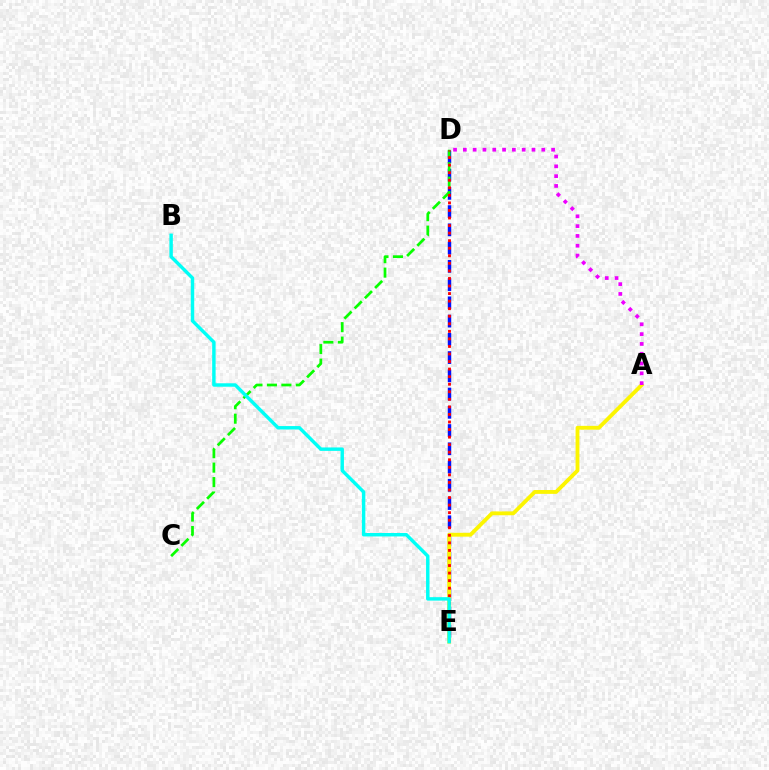{('D', 'E'): [{'color': '#0010ff', 'line_style': 'dashed', 'thickness': 2.48}, {'color': '#ff0000', 'line_style': 'dotted', 'thickness': 2.05}], ('A', 'E'): [{'color': '#fcf500', 'line_style': 'solid', 'thickness': 2.76}], ('C', 'D'): [{'color': '#08ff00', 'line_style': 'dashed', 'thickness': 1.96}], ('A', 'D'): [{'color': '#ee00ff', 'line_style': 'dotted', 'thickness': 2.66}], ('B', 'E'): [{'color': '#00fff6', 'line_style': 'solid', 'thickness': 2.47}]}